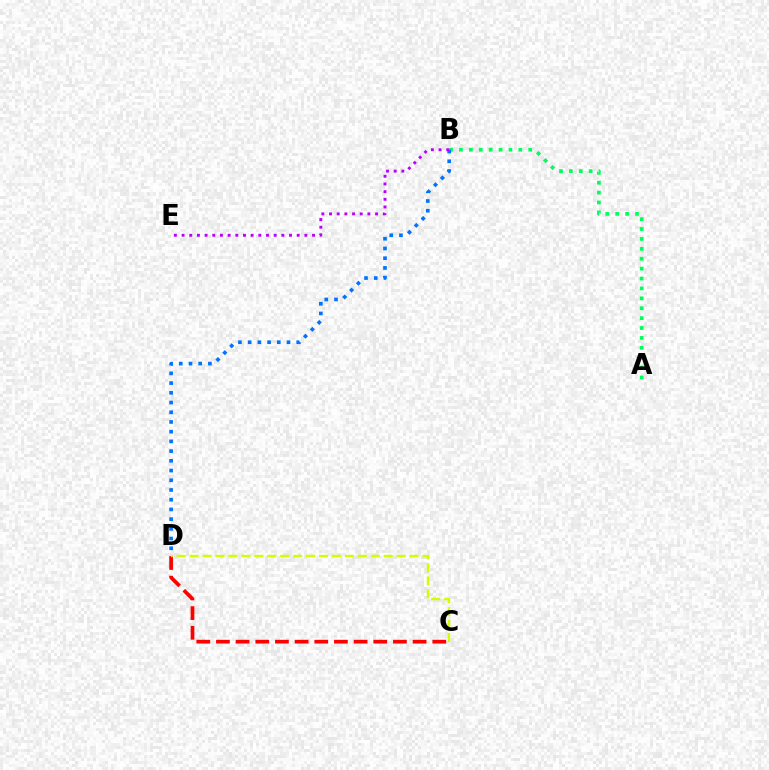{('A', 'B'): [{'color': '#00ff5c', 'line_style': 'dotted', 'thickness': 2.69}], ('C', 'D'): [{'color': '#ff0000', 'line_style': 'dashed', 'thickness': 2.67}, {'color': '#d1ff00', 'line_style': 'dashed', 'thickness': 1.76}], ('B', 'D'): [{'color': '#0074ff', 'line_style': 'dotted', 'thickness': 2.64}], ('B', 'E'): [{'color': '#b900ff', 'line_style': 'dotted', 'thickness': 2.09}]}